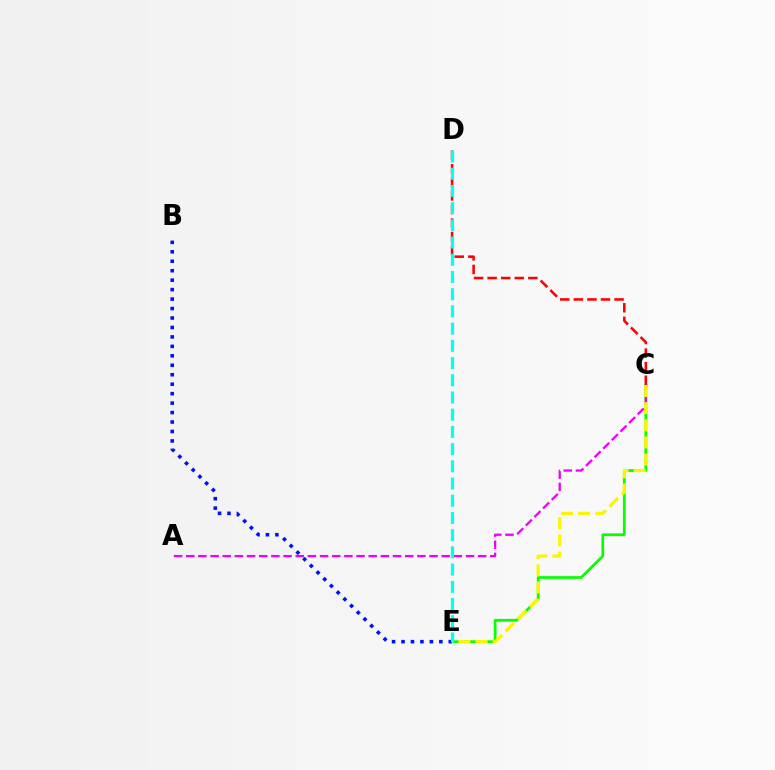{('C', 'E'): [{'color': '#08ff00', 'line_style': 'solid', 'thickness': 1.98}, {'color': '#fcf500', 'line_style': 'dashed', 'thickness': 2.33}], ('B', 'E'): [{'color': '#0010ff', 'line_style': 'dotted', 'thickness': 2.57}], ('A', 'C'): [{'color': '#ee00ff', 'line_style': 'dashed', 'thickness': 1.65}], ('C', 'D'): [{'color': '#ff0000', 'line_style': 'dashed', 'thickness': 1.84}], ('D', 'E'): [{'color': '#00fff6', 'line_style': 'dashed', 'thickness': 2.34}]}